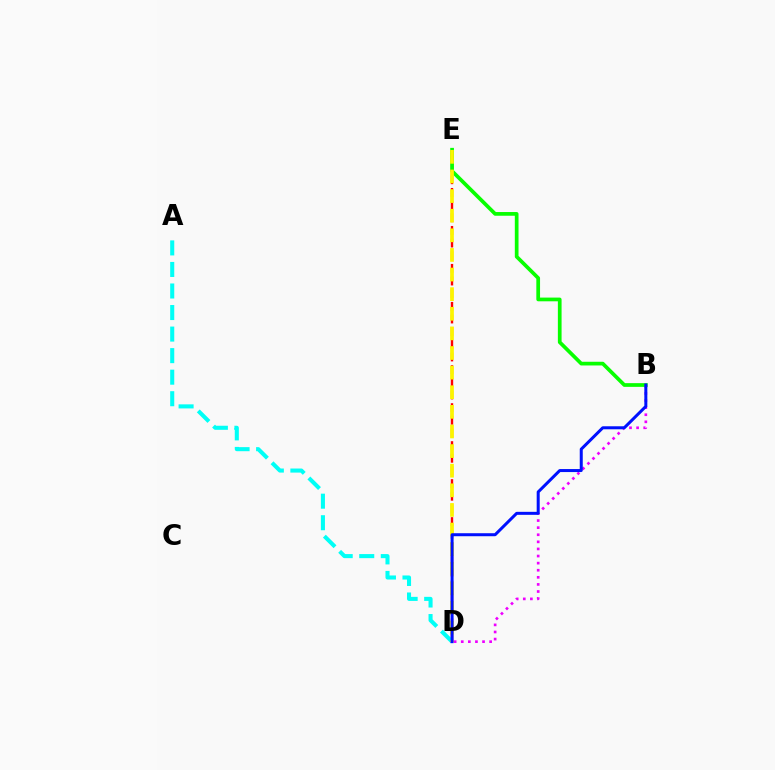{('D', 'E'): [{'color': '#ff0000', 'line_style': 'dashed', 'thickness': 1.72}, {'color': '#fcf500', 'line_style': 'dashed', 'thickness': 2.66}], ('A', 'D'): [{'color': '#00fff6', 'line_style': 'dashed', 'thickness': 2.93}], ('B', 'D'): [{'color': '#ee00ff', 'line_style': 'dotted', 'thickness': 1.93}, {'color': '#0010ff', 'line_style': 'solid', 'thickness': 2.17}], ('B', 'E'): [{'color': '#08ff00', 'line_style': 'solid', 'thickness': 2.67}]}